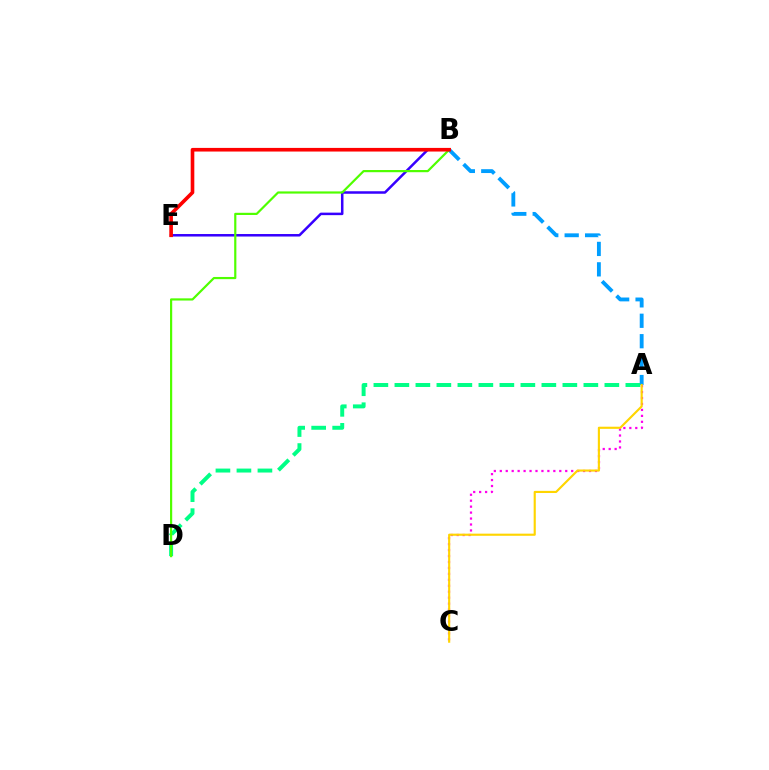{('B', 'E'): [{'color': '#3700ff', 'line_style': 'solid', 'thickness': 1.81}, {'color': '#ff0000', 'line_style': 'solid', 'thickness': 2.62}], ('A', 'B'): [{'color': '#009eff', 'line_style': 'dashed', 'thickness': 2.77}], ('A', 'C'): [{'color': '#ff00ed', 'line_style': 'dotted', 'thickness': 1.62}, {'color': '#ffd500', 'line_style': 'solid', 'thickness': 1.54}], ('A', 'D'): [{'color': '#00ff86', 'line_style': 'dashed', 'thickness': 2.85}], ('B', 'D'): [{'color': '#4fff00', 'line_style': 'solid', 'thickness': 1.58}]}